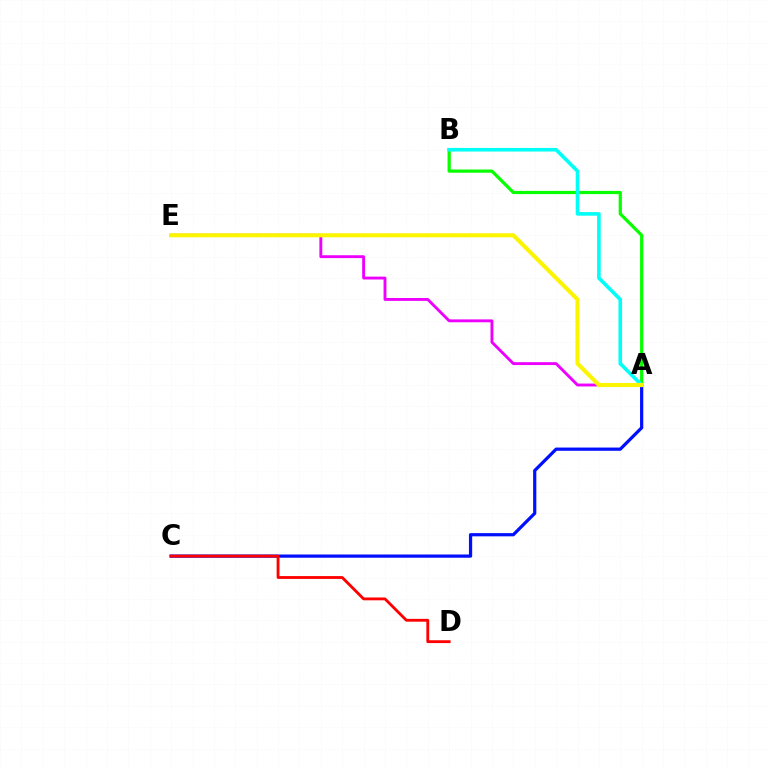{('A', 'C'): [{'color': '#0010ff', 'line_style': 'solid', 'thickness': 2.32}], ('A', 'B'): [{'color': '#08ff00', 'line_style': 'solid', 'thickness': 2.32}, {'color': '#00fff6', 'line_style': 'solid', 'thickness': 2.6}], ('C', 'D'): [{'color': '#ff0000', 'line_style': 'solid', 'thickness': 2.04}], ('A', 'E'): [{'color': '#ee00ff', 'line_style': 'solid', 'thickness': 2.08}, {'color': '#fcf500', 'line_style': 'solid', 'thickness': 2.94}]}